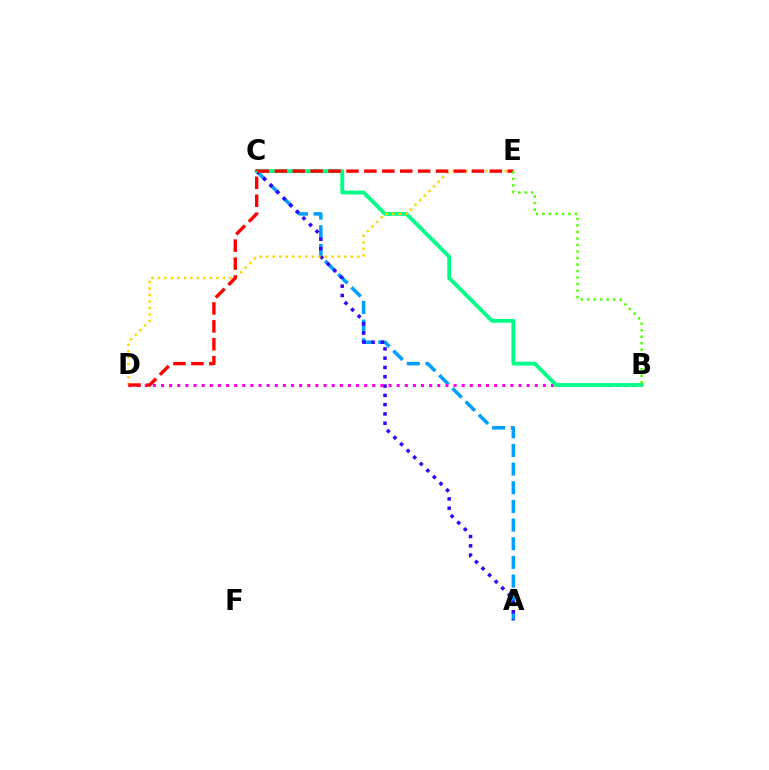{('A', 'C'): [{'color': '#009eff', 'line_style': 'dashed', 'thickness': 2.54}, {'color': '#3700ff', 'line_style': 'dotted', 'thickness': 2.53}], ('B', 'D'): [{'color': '#ff00ed', 'line_style': 'dotted', 'thickness': 2.21}], ('B', 'C'): [{'color': '#00ff86', 'line_style': 'solid', 'thickness': 2.76}], ('D', 'E'): [{'color': '#ffd500', 'line_style': 'dotted', 'thickness': 1.77}, {'color': '#ff0000', 'line_style': 'dashed', 'thickness': 2.43}], ('B', 'E'): [{'color': '#4fff00', 'line_style': 'dotted', 'thickness': 1.77}]}